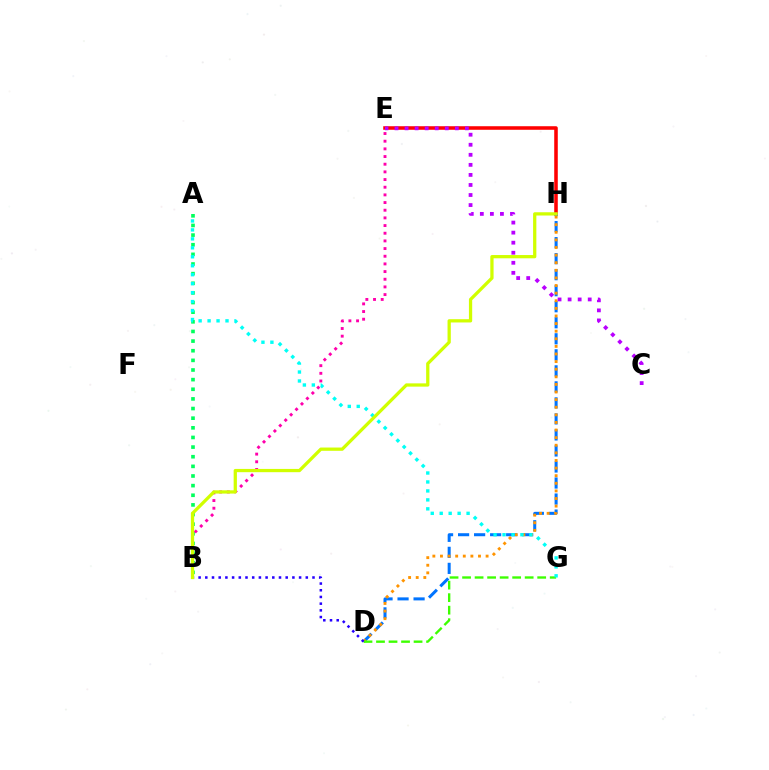{('E', 'H'): [{'color': '#ff0000', 'line_style': 'solid', 'thickness': 2.56}], ('D', 'H'): [{'color': '#0074ff', 'line_style': 'dashed', 'thickness': 2.18}, {'color': '#ff9400', 'line_style': 'dotted', 'thickness': 2.07}], ('A', 'B'): [{'color': '#00ff5c', 'line_style': 'dotted', 'thickness': 2.62}], ('B', 'E'): [{'color': '#ff00ac', 'line_style': 'dotted', 'thickness': 2.08}], ('D', 'G'): [{'color': '#3dff00', 'line_style': 'dashed', 'thickness': 1.7}], ('C', 'E'): [{'color': '#b900ff', 'line_style': 'dotted', 'thickness': 2.73}], ('B', 'D'): [{'color': '#2500ff', 'line_style': 'dotted', 'thickness': 1.82}], ('A', 'G'): [{'color': '#00fff6', 'line_style': 'dotted', 'thickness': 2.43}], ('B', 'H'): [{'color': '#d1ff00', 'line_style': 'solid', 'thickness': 2.35}]}